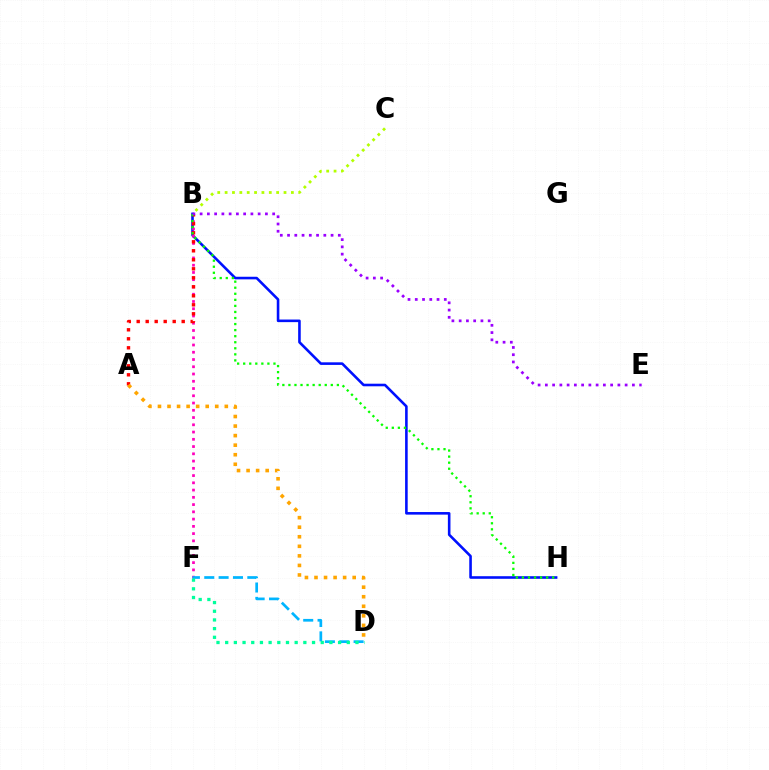{('B', 'H'): [{'color': '#0010ff', 'line_style': 'solid', 'thickness': 1.87}, {'color': '#08ff00', 'line_style': 'dotted', 'thickness': 1.65}], ('B', 'F'): [{'color': '#ff00bd', 'line_style': 'dotted', 'thickness': 1.97}], ('A', 'B'): [{'color': '#ff0000', 'line_style': 'dotted', 'thickness': 2.45}], ('D', 'F'): [{'color': '#00b5ff', 'line_style': 'dashed', 'thickness': 1.95}, {'color': '#00ff9d', 'line_style': 'dotted', 'thickness': 2.36}], ('A', 'D'): [{'color': '#ffa500', 'line_style': 'dotted', 'thickness': 2.59}], ('B', 'E'): [{'color': '#9b00ff', 'line_style': 'dotted', 'thickness': 1.97}], ('B', 'C'): [{'color': '#b3ff00', 'line_style': 'dotted', 'thickness': 2.0}]}